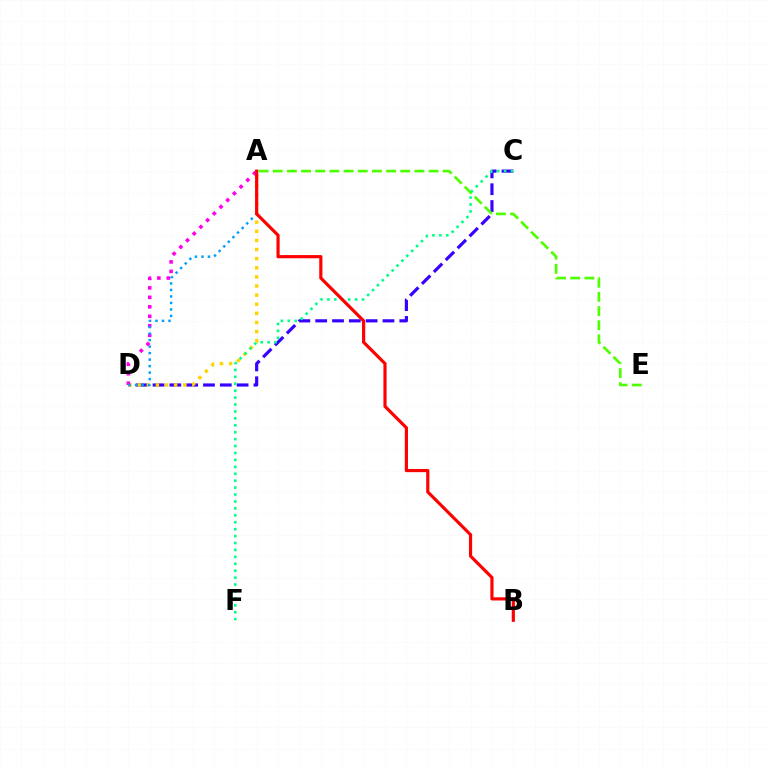{('C', 'D'): [{'color': '#3700ff', 'line_style': 'dashed', 'thickness': 2.28}], ('A', 'D'): [{'color': '#ffd500', 'line_style': 'dotted', 'thickness': 2.48}, {'color': '#ff00ed', 'line_style': 'dotted', 'thickness': 2.57}, {'color': '#009eff', 'line_style': 'dotted', 'thickness': 1.77}], ('A', 'E'): [{'color': '#4fff00', 'line_style': 'dashed', 'thickness': 1.93}], ('C', 'F'): [{'color': '#00ff86', 'line_style': 'dotted', 'thickness': 1.88}], ('A', 'B'): [{'color': '#ff0000', 'line_style': 'solid', 'thickness': 2.28}]}